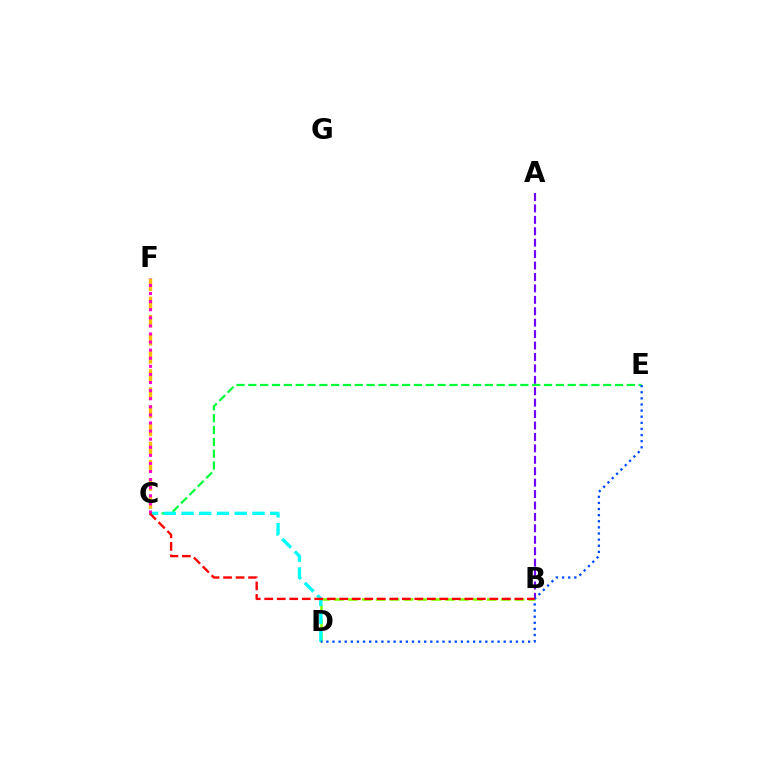{('A', 'B'): [{'color': '#7200ff', 'line_style': 'dashed', 'thickness': 1.55}], ('C', 'F'): [{'color': '#ffbd00', 'line_style': 'dashed', 'thickness': 2.46}, {'color': '#ff00cf', 'line_style': 'dotted', 'thickness': 2.2}], ('C', 'E'): [{'color': '#00ff39', 'line_style': 'dashed', 'thickness': 1.61}], ('B', 'D'): [{'color': '#84ff00', 'line_style': 'dashed', 'thickness': 1.89}], ('C', 'D'): [{'color': '#00fff6', 'line_style': 'dashed', 'thickness': 2.41}], ('D', 'E'): [{'color': '#004bff', 'line_style': 'dotted', 'thickness': 1.66}], ('B', 'C'): [{'color': '#ff0000', 'line_style': 'dashed', 'thickness': 1.7}]}